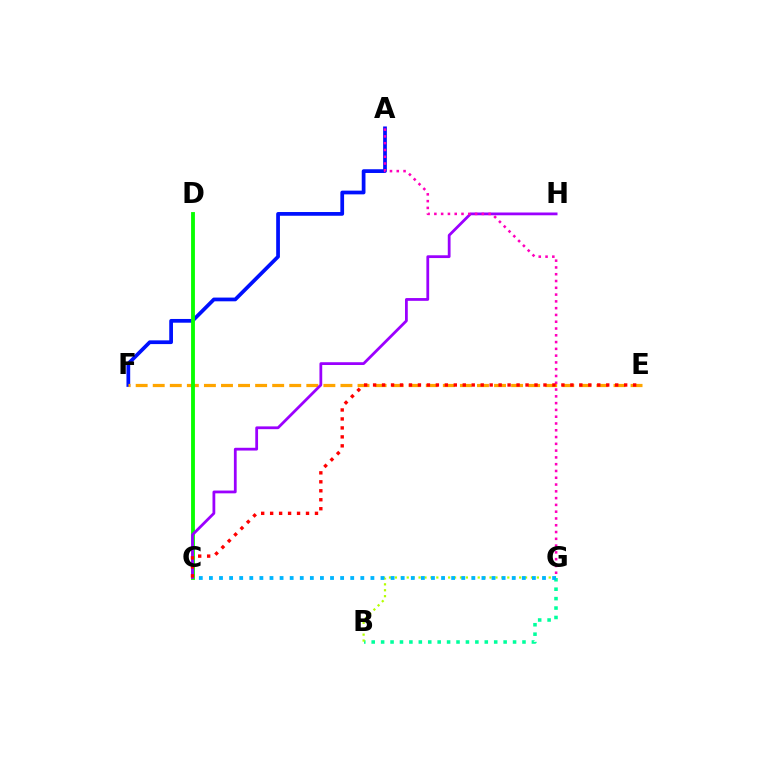{('A', 'F'): [{'color': '#0010ff', 'line_style': 'solid', 'thickness': 2.69}], ('E', 'F'): [{'color': '#ffa500', 'line_style': 'dashed', 'thickness': 2.32}], ('C', 'D'): [{'color': '#08ff00', 'line_style': 'solid', 'thickness': 2.77}], ('B', 'G'): [{'color': '#00ff9d', 'line_style': 'dotted', 'thickness': 2.56}, {'color': '#b3ff00', 'line_style': 'dotted', 'thickness': 1.61}], ('C', 'H'): [{'color': '#9b00ff', 'line_style': 'solid', 'thickness': 2.0}], ('A', 'G'): [{'color': '#ff00bd', 'line_style': 'dotted', 'thickness': 1.84}], ('C', 'G'): [{'color': '#00b5ff', 'line_style': 'dotted', 'thickness': 2.74}], ('C', 'E'): [{'color': '#ff0000', 'line_style': 'dotted', 'thickness': 2.44}]}